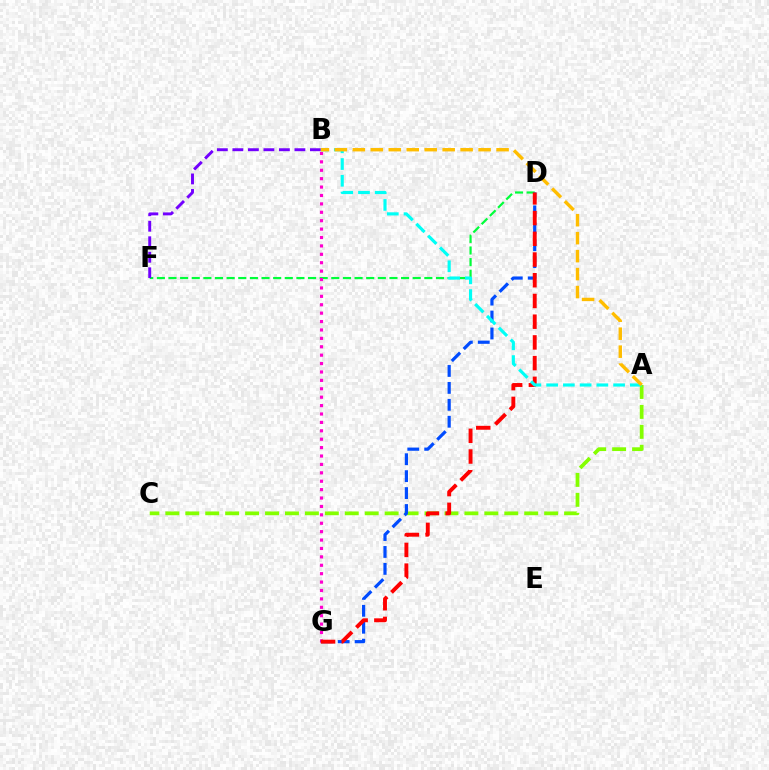{('D', 'F'): [{'color': '#00ff39', 'line_style': 'dashed', 'thickness': 1.58}], ('B', 'F'): [{'color': '#7200ff', 'line_style': 'dashed', 'thickness': 2.11}], ('A', 'C'): [{'color': '#84ff00', 'line_style': 'dashed', 'thickness': 2.71}], ('B', 'G'): [{'color': '#ff00cf', 'line_style': 'dotted', 'thickness': 2.28}], ('D', 'G'): [{'color': '#004bff', 'line_style': 'dashed', 'thickness': 2.3}, {'color': '#ff0000', 'line_style': 'dashed', 'thickness': 2.81}], ('A', 'B'): [{'color': '#00fff6', 'line_style': 'dashed', 'thickness': 2.27}, {'color': '#ffbd00', 'line_style': 'dashed', 'thickness': 2.44}]}